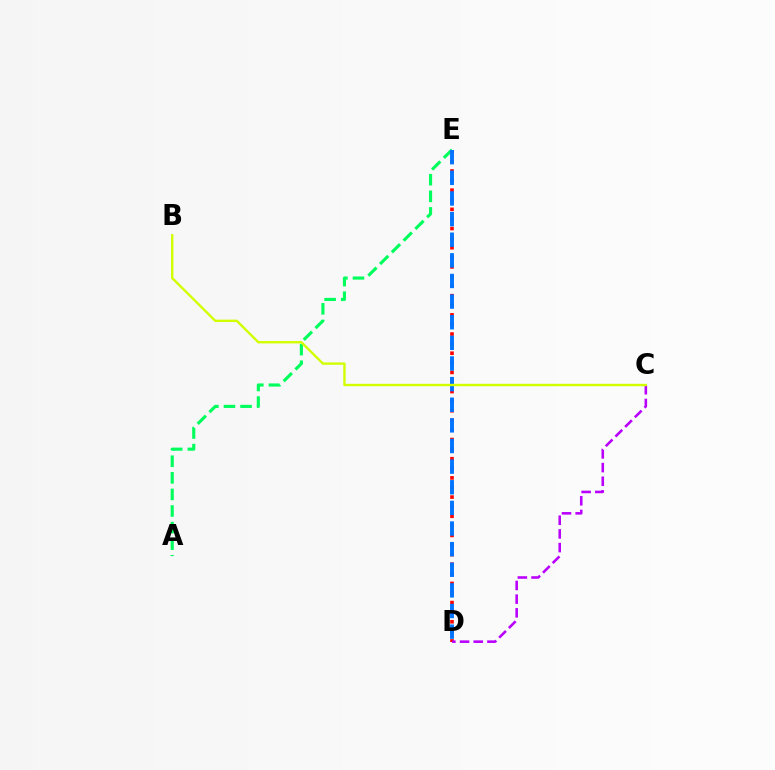{('A', 'E'): [{'color': '#00ff5c', 'line_style': 'dashed', 'thickness': 2.25}], ('D', 'E'): [{'color': '#ff0000', 'line_style': 'dotted', 'thickness': 2.61}, {'color': '#0074ff', 'line_style': 'dashed', 'thickness': 2.8}], ('C', 'D'): [{'color': '#b900ff', 'line_style': 'dashed', 'thickness': 1.86}], ('B', 'C'): [{'color': '#d1ff00', 'line_style': 'solid', 'thickness': 1.71}]}